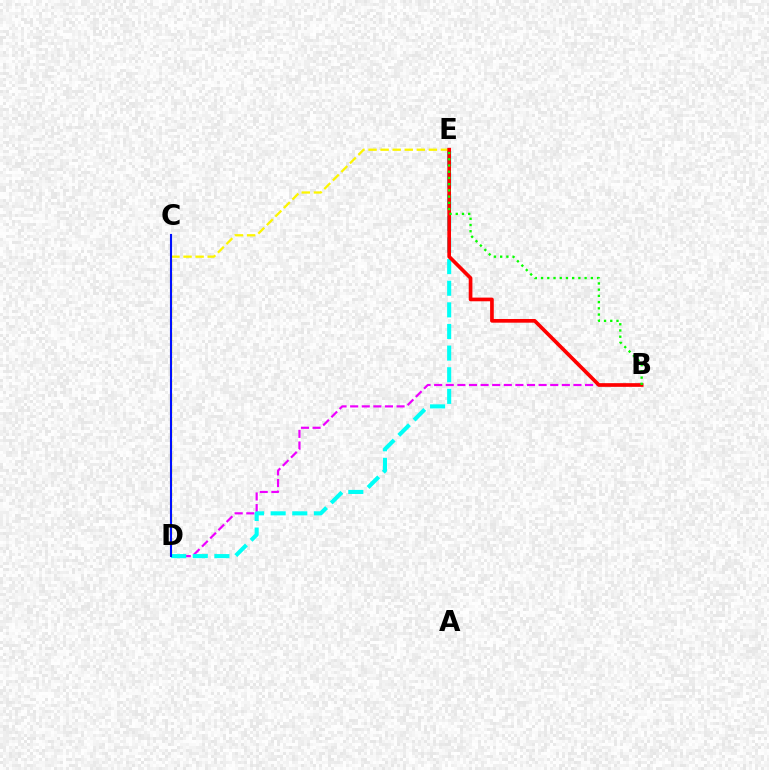{('B', 'D'): [{'color': '#ee00ff', 'line_style': 'dashed', 'thickness': 1.58}], ('D', 'E'): [{'color': '#fcf500', 'line_style': 'dashed', 'thickness': 1.64}, {'color': '#00fff6', 'line_style': 'dashed', 'thickness': 2.94}], ('B', 'E'): [{'color': '#ff0000', 'line_style': 'solid', 'thickness': 2.65}, {'color': '#08ff00', 'line_style': 'dotted', 'thickness': 1.69}], ('C', 'D'): [{'color': '#0010ff', 'line_style': 'solid', 'thickness': 1.51}]}